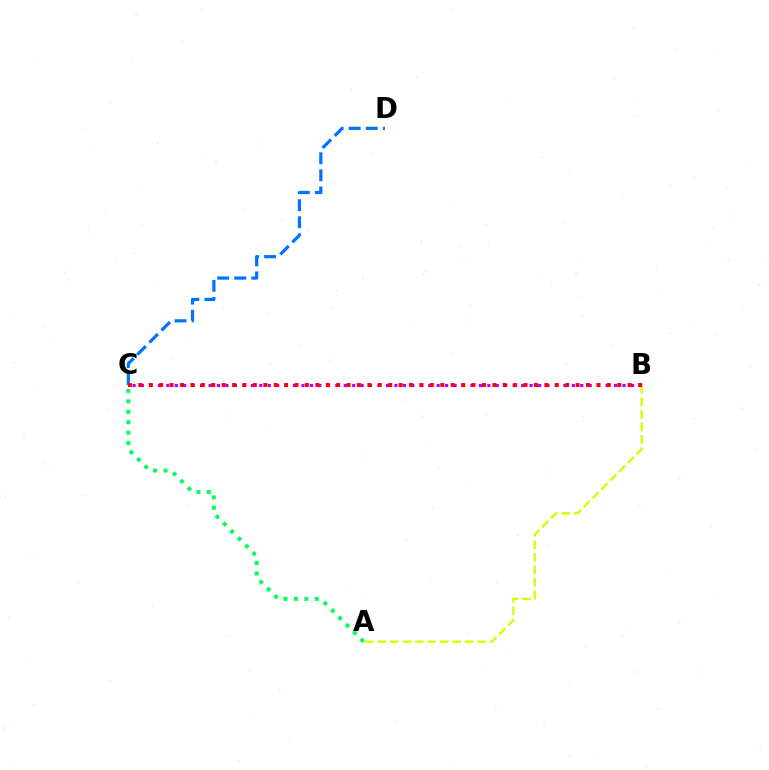{('C', 'D'): [{'color': '#0074ff', 'line_style': 'dashed', 'thickness': 2.32}], ('B', 'C'): [{'color': '#b900ff', 'line_style': 'dotted', 'thickness': 2.3}, {'color': '#ff0000', 'line_style': 'dotted', 'thickness': 2.83}], ('A', 'C'): [{'color': '#00ff5c', 'line_style': 'dotted', 'thickness': 2.83}], ('A', 'B'): [{'color': '#d1ff00', 'line_style': 'dashed', 'thickness': 1.7}]}